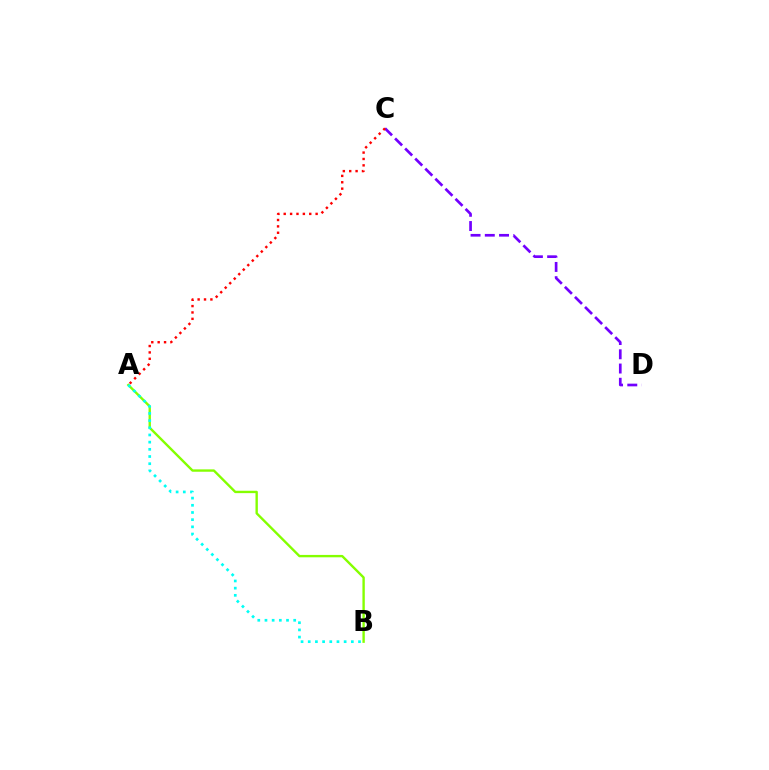{('A', 'B'): [{'color': '#84ff00', 'line_style': 'solid', 'thickness': 1.71}, {'color': '#00fff6', 'line_style': 'dotted', 'thickness': 1.95}], ('C', 'D'): [{'color': '#7200ff', 'line_style': 'dashed', 'thickness': 1.93}], ('A', 'C'): [{'color': '#ff0000', 'line_style': 'dotted', 'thickness': 1.73}]}